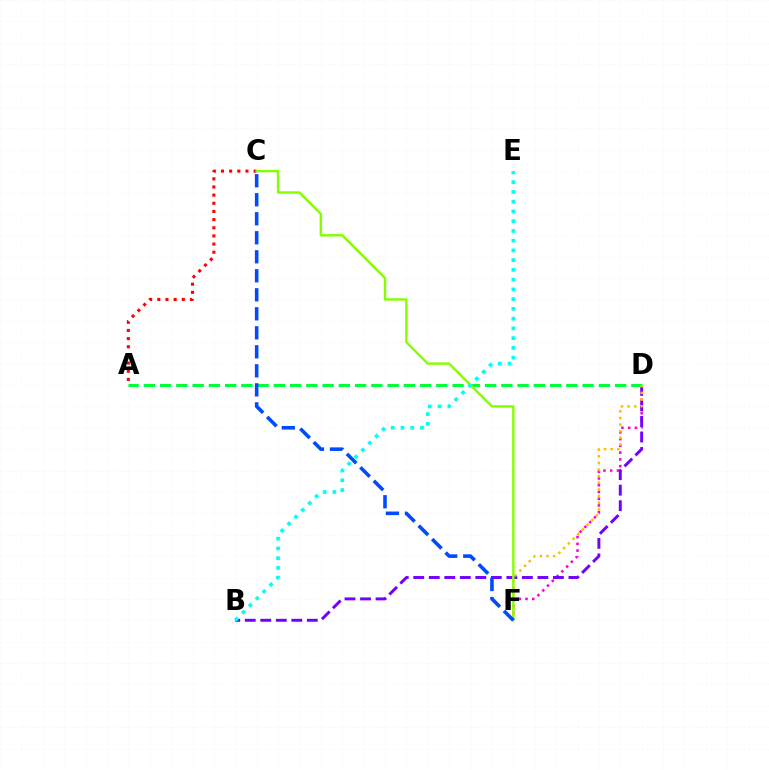{('D', 'F'): [{'color': '#ff00cf', 'line_style': 'dotted', 'thickness': 1.83}, {'color': '#ffbd00', 'line_style': 'dotted', 'thickness': 1.8}], ('B', 'D'): [{'color': '#7200ff', 'line_style': 'dashed', 'thickness': 2.11}], ('A', 'D'): [{'color': '#00ff39', 'line_style': 'dashed', 'thickness': 2.21}], ('A', 'C'): [{'color': '#ff0000', 'line_style': 'dotted', 'thickness': 2.22}], ('C', 'F'): [{'color': '#84ff00', 'line_style': 'solid', 'thickness': 1.73}, {'color': '#004bff', 'line_style': 'dashed', 'thickness': 2.58}], ('B', 'E'): [{'color': '#00fff6', 'line_style': 'dotted', 'thickness': 2.65}]}